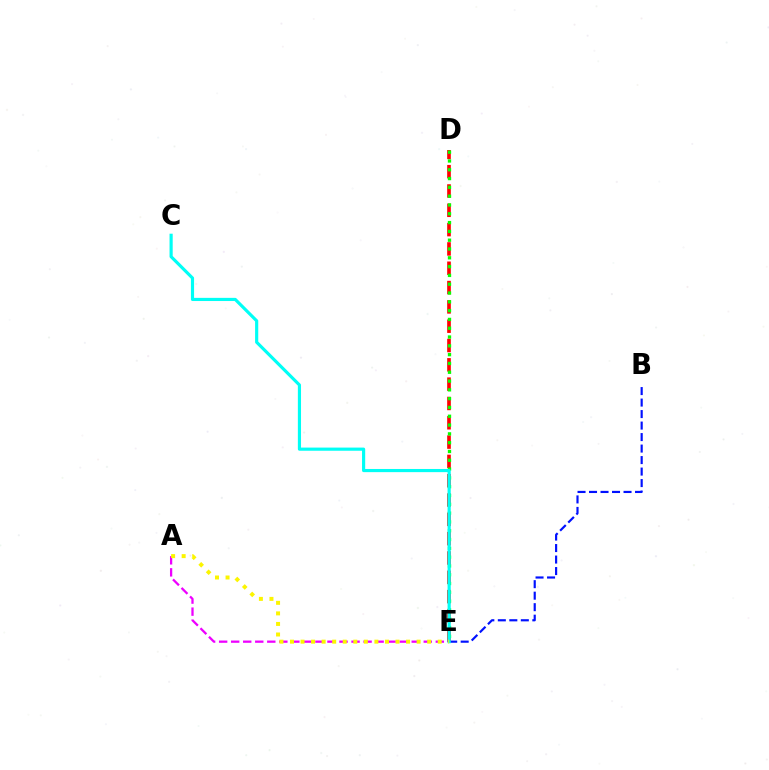{('D', 'E'): [{'color': '#ff0000', 'line_style': 'dashed', 'thickness': 2.62}, {'color': '#08ff00', 'line_style': 'dotted', 'thickness': 2.39}], ('A', 'E'): [{'color': '#ee00ff', 'line_style': 'dashed', 'thickness': 1.64}, {'color': '#fcf500', 'line_style': 'dotted', 'thickness': 2.87}], ('B', 'E'): [{'color': '#0010ff', 'line_style': 'dashed', 'thickness': 1.56}], ('C', 'E'): [{'color': '#00fff6', 'line_style': 'solid', 'thickness': 2.27}]}